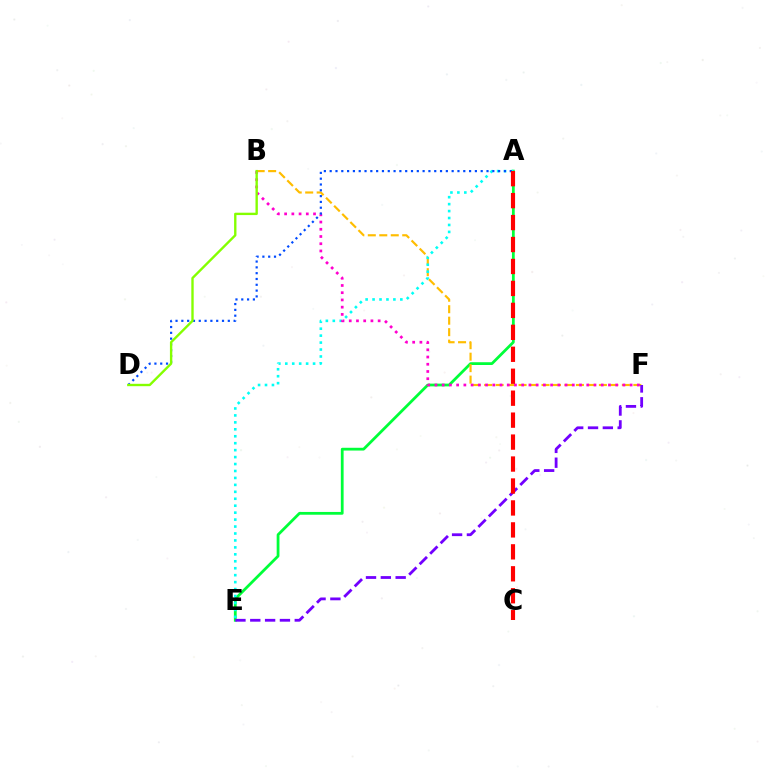{('A', 'E'): [{'color': '#00ff39', 'line_style': 'solid', 'thickness': 2.0}, {'color': '#00fff6', 'line_style': 'dotted', 'thickness': 1.89}], ('B', 'F'): [{'color': '#ffbd00', 'line_style': 'dashed', 'thickness': 1.56}, {'color': '#ff00cf', 'line_style': 'dotted', 'thickness': 1.96}], ('E', 'F'): [{'color': '#7200ff', 'line_style': 'dashed', 'thickness': 2.01}], ('A', 'D'): [{'color': '#004bff', 'line_style': 'dotted', 'thickness': 1.58}], ('A', 'C'): [{'color': '#ff0000', 'line_style': 'dashed', 'thickness': 2.98}], ('B', 'D'): [{'color': '#84ff00', 'line_style': 'solid', 'thickness': 1.71}]}